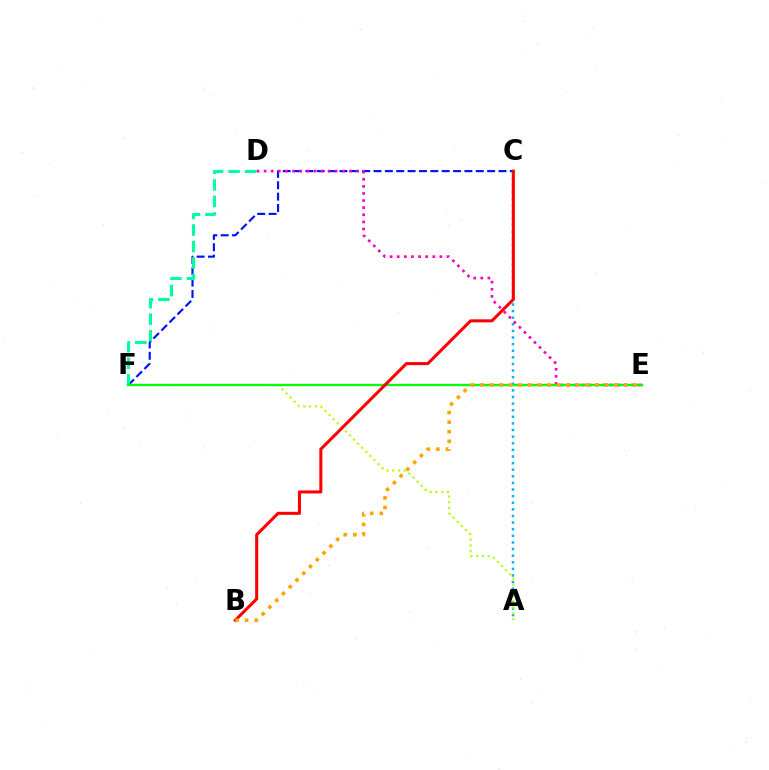{('C', 'F'): [{'color': '#0010ff', 'line_style': 'dashed', 'thickness': 1.54}], ('A', 'C'): [{'color': '#00b5ff', 'line_style': 'dotted', 'thickness': 1.8}], ('A', 'F'): [{'color': '#b3ff00', 'line_style': 'dotted', 'thickness': 1.57}], ('D', 'F'): [{'color': '#00ff9d', 'line_style': 'dashed', 'thickness': 2.24}], ('D', 'E'): [{'color': '#ff00bd', 'line_style': 'dotted', 'thickness': 1.93}], ('E', 'F'): [{'color': '#9b00ff', 'line_style': 'solid', 'thickness': 1.56}, {'color': '#08ff00', 'line_style': 'solid', 'thickness': 1.55}], ('B', 'C'): [{'color': '#ff0000', 'line_style': 'solid', 'thickness': 2.19}], ('B', 'E'): [{'color': '#ffa500', 'line_style': 'dotted', 'thickness': 2.6}]}